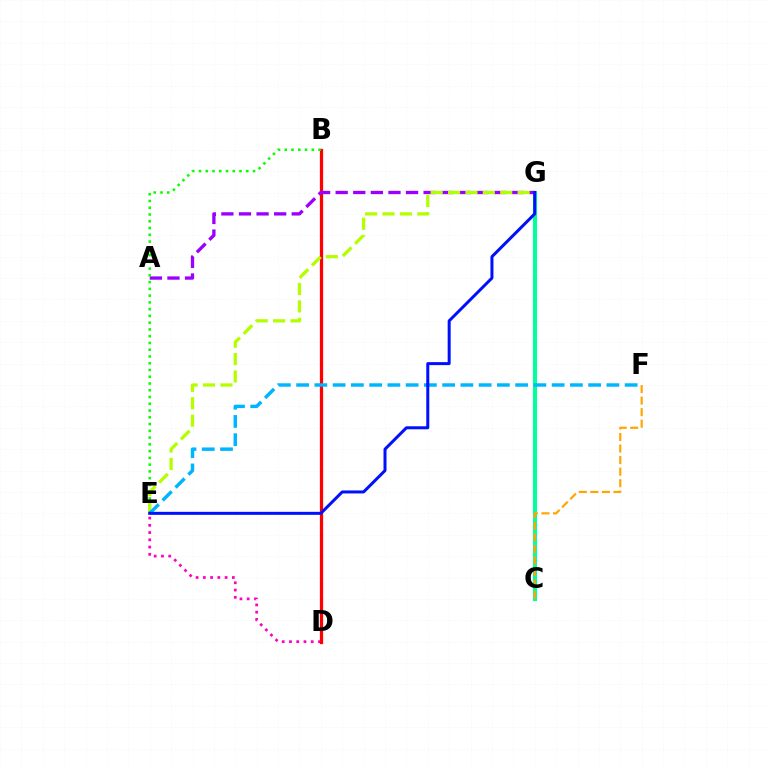{('C', 'G'): [{'color': '#00ff9d', 'line_style': 'solid', 'thickness': 2.94}], ('D', 'E'): [{'color': '#ff00bd', 'line_style': 'dotted', 'thickness': 1.97}], ('B', 'D'): [{'color': '#ff0000', 'line_style': 'solid', 'thickness': 2.33}], ('A', 'G'): [{'color': '#9b00ff', 'line_style': 'dashed', 'thickness': 2.39}], ('B', 'E'): [{'color': '#08ff00', 'line_style': 'dotted', 'thickness': 1.84}], ('E', 'G'): [{'color': '#b3ff00', 'line_style': 'dashed', 'thickness': 2.36}, {'color': '#0010ff', 'line_style': 'solid', 'thickness': 2.16}], ('E', 'F'): [{'color': '#00b5ff', 'line_style': 'dashed', 'thickness': 2.48}], ('C', 'F'): [{'color': '#ffa500', 'line_style': 'dashed', 'thickness': 1.57}]}